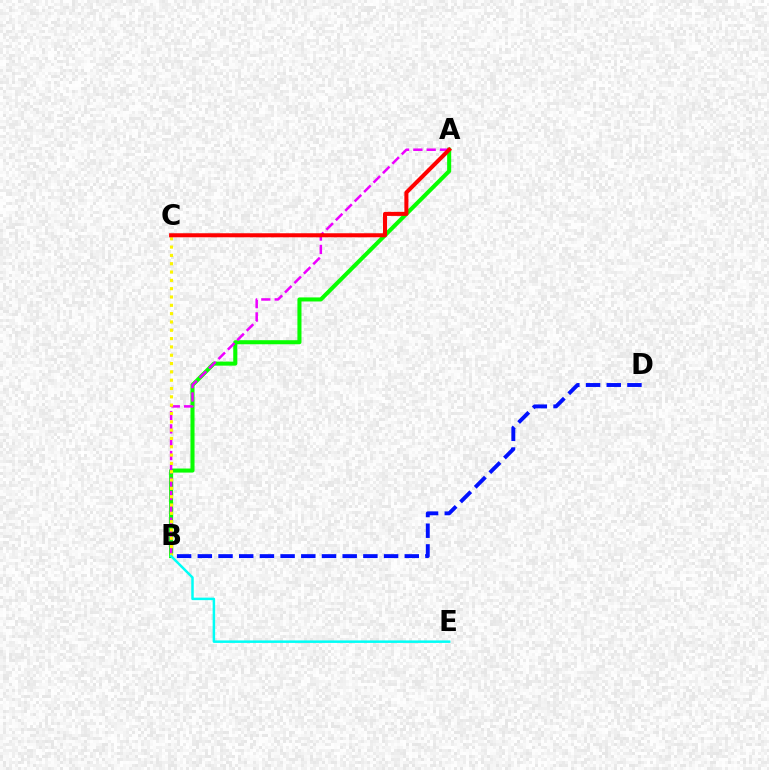{('B', 'D'): [{'color': '#0010ff', 'line_style': 'dashed', 'thickness': 2.81}], ('A', 'B'): [{'color': '#08ff00', 'line_style': 'solid', 'thickness': 2.92}, {'color': '#ee00ff', 'line_style': 'dashed', 'thickness': 1.81}], ('B', 'C'): [{'color': '#fcf500', 'line_style': 'dotted', 'thickness': 2.26}], ('B', 'E'): [{'color': '#00fff6', 'line_style': 'solid', 'thickness': 1.8}], ('A', 'C'): [{'color': '#ff0000', 'line_style': 'solid', 'thickness': 2.91}]}